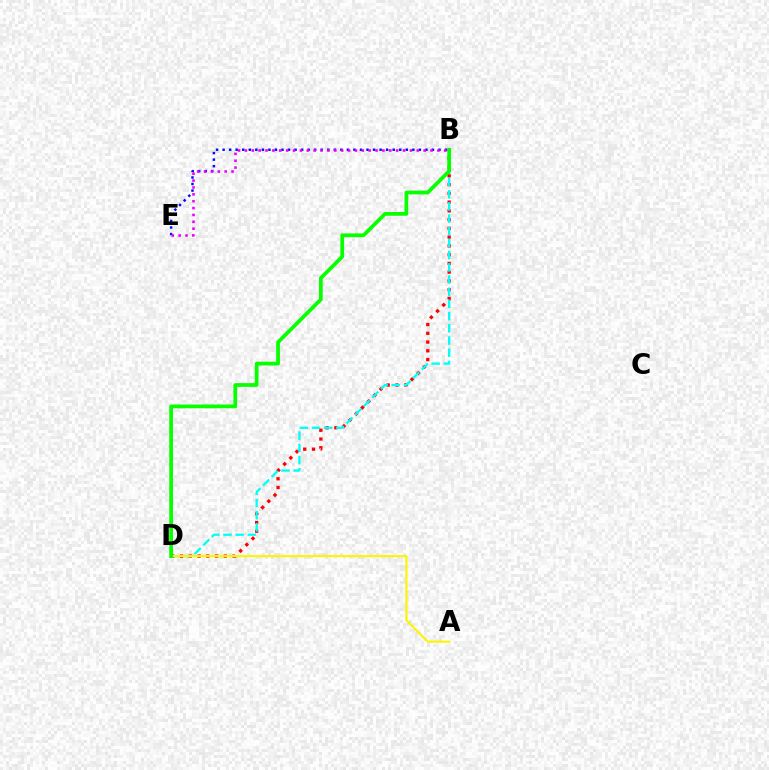{('B', 'D'): [{'color': '#ff0000', 'line_style': 'dotted', 'thickness': 2.38}, {'color': '#00fff6', 'line_style': 'dashed', 'thickness': 1.66}, {'color': '#08ff00', 'line_style': 'solid', 'thickness': 2.7}], ('A', 'D'): [{'color': '#fcf500', 'line_style': 'solid', 'thickness': 1.53}], ('B', 'E'): [{'color': '#0010ff', 'line_style': 'dotted', 'thickness': 1.78}, {'color': '#ee00ff', 'line_style': 'dotted', 'thickness': 1.87}]}